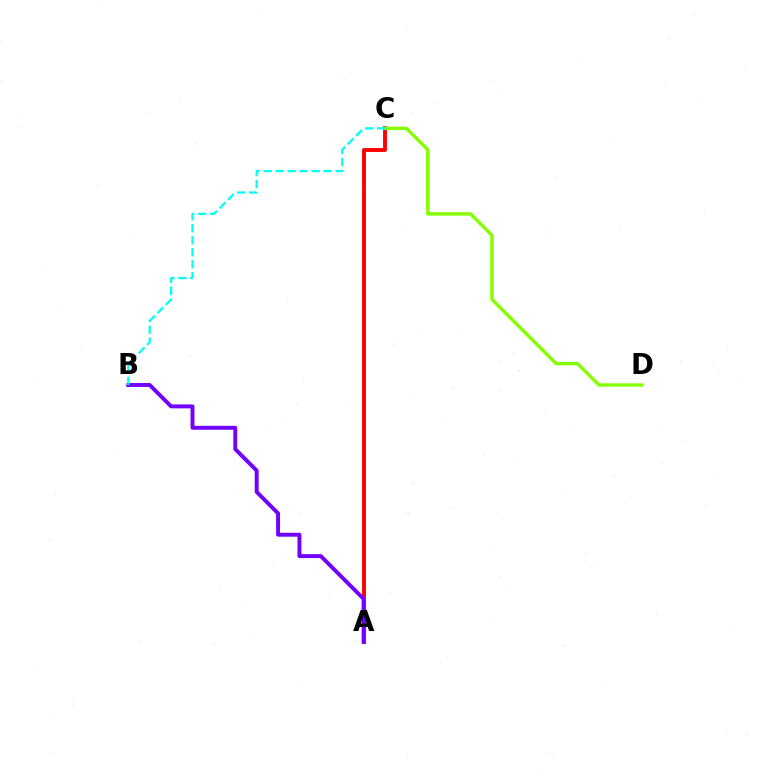{('A', 'C'): [{'color': '#ff0000', 'line_style': 'solid', 'thickness': 2.8}], ('C', 'D'): [{'color': '#84ff00', 'line_style': 'solid', 'thickness': 2.44}], ('A', 'B'): [{'color': '#7200ff', 'line_style': 'solid', 'thickness': 2.83}], ('B', 'C'): [{'color': '#00fff6', 'line_style': 'dashed', 'thickness': 1.63}]}